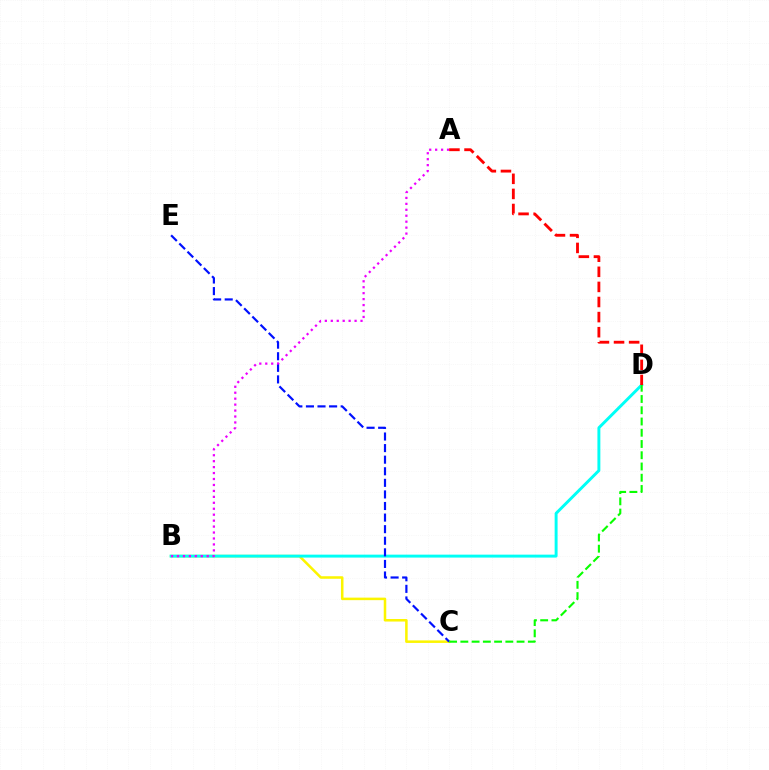{('B', 'C'): [{'color': '#fcf500', 'line_style': 'solid', 'thickness': 1.82}], ('B', 'D'): [{'color': '#00fff6', 'line_style': 'solid', 'thickness': 2.11}], ('C', 'E'): [{'color': '#0010ff', 'line_style': 'dashed', 'thickness': 1.57}], ('A', 'B'): [{'color': '#ee00ff', 'line_style': 'dotted', 'thickness': 1.62}], ('C', 'D'): [{'color': '#08ff00', 'line_style': 'dashed', 'thickness': 1.53}], ('A', 'D'): [{'color': '#ff0000', 'line_style': 'dashed', 'thickness': 2.05}]}